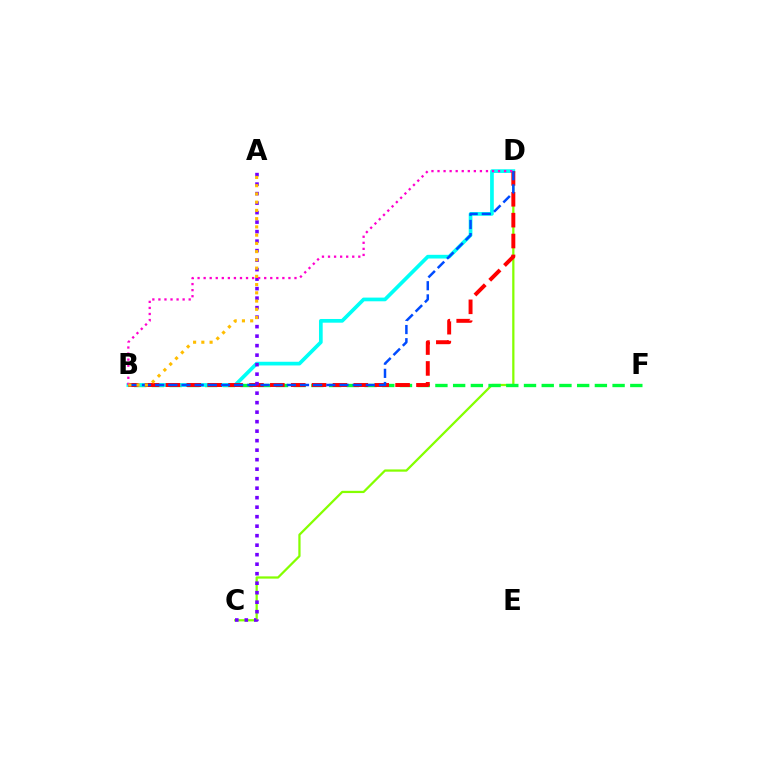{('C', 'D'): [{'color': '#84ff00', 'line_style': 'solid', 'thickness': 1.62}], ('B', 'F'): [{'color': '#00ff39', 'line_style': 'dashed', 'thickness': 2.41}], ('B', 'D'): [{'color': '#00fff6', 'line_style': 'solid', 'thickness': 2.66}, {'color': '#ff0000', 'line_style': 'dashed', 'thickness': 2.84}, {'color': '#004bff', 'line_style': 'dashed', 'thickness': 1.79}, {'color': '#ff00cf', 'line_style': 'dotted', 'thickness': 1.65}], ('A', 'C'): [{'color': '#7200ff', 'line_style': 'dotted', 'thickness': 2.58}], ('A', 'B'): [{'color': '#ffbd00', 'line_style': 'dotted', 'thickness': 2.24}]}